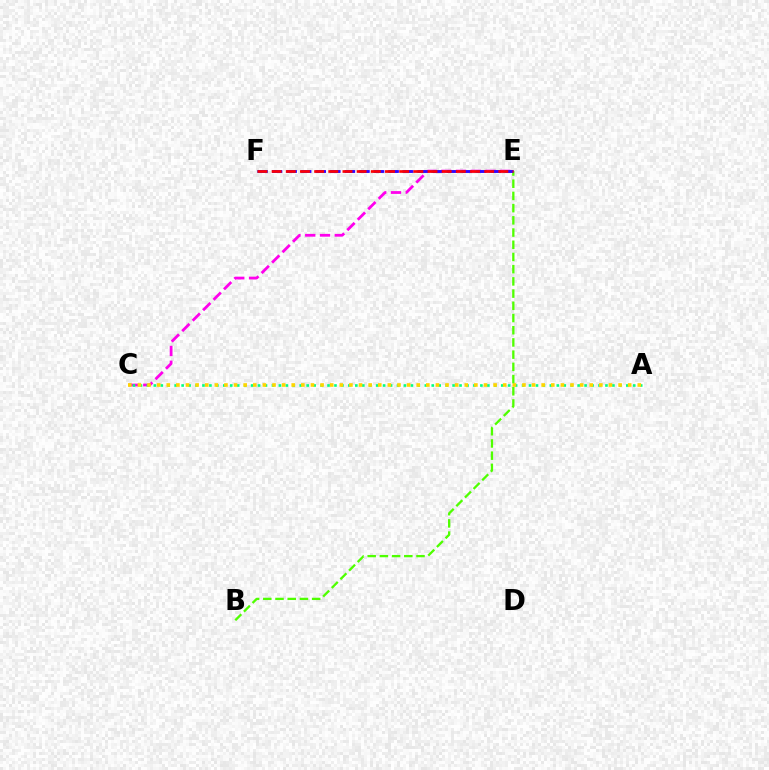{('C', 'E'): [{'color': '#ff00ed', 'line_style': 'dashed', 'thickness': 2.01}], ('A', 'C'): [{'color': '#00ff86', 'line_style': 'dotted', 'thickness': 1.89}, {'color': '#ffd500', 'line_style': 'dotted', 'thickness': 2.61}], ('E', 'F'): [{'color': '#009eff', 'line_style': 'dashed', 'thickness': 1.97}, {'color': '#3700ff', 'line_style': 'dashed', 'thickness': 1.98}, {'color': '#ff0000', 'line_style': 'dashed', 'thickness': 1.93}], ('B', 'E'): [{'color': '#4fff00', 'line_style': 'dashed', 'thickness': 1.66}]}